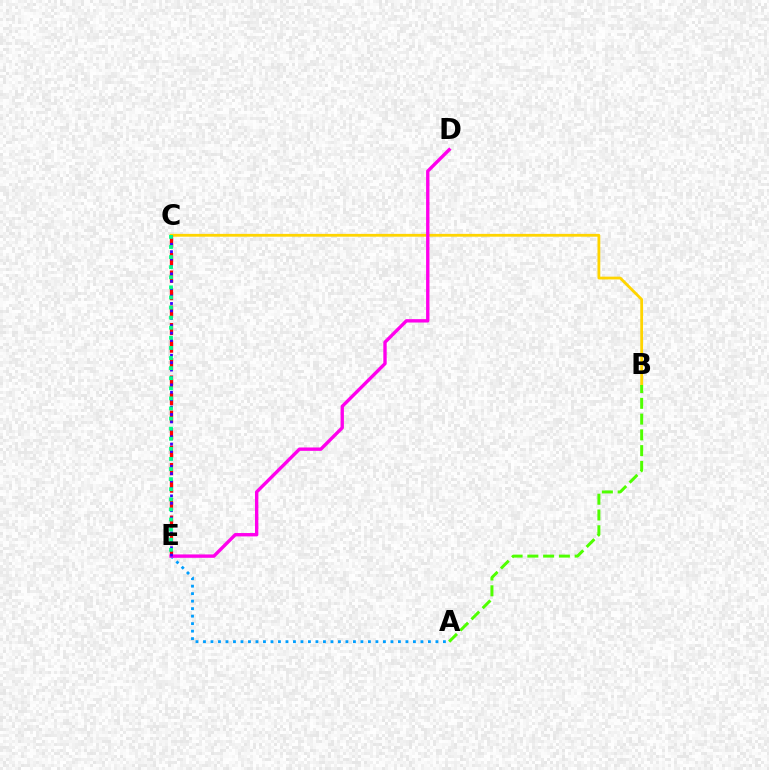{('B', 'C'): [{'color': '#ffd500', 'line_style': 'solid', 'thickness': 2.02}], ('A', 'E'): [{'color': '#009eff', 'line_style': 'dotted', 'thickness': 2.04}], ('C', 'E'): [{'color': '#ff0000', 'line_style': 'dashed', 'thickness': 2.38}, {'color': '#3700ff', 'line_style': 'dotted', 'thickness': 2.01}, {'color': '#00ff86', 'line_style': 'dotted', 'thickness': 2.74}], ('D', 'E'): [{'color': '#ff00ed', 'line_style': 'solid', 'thickness': 2.43}], ('A', 'B'): [{'color': '#4fff00', 'line_style': 'dashed', 'thickness': 2.14}]}